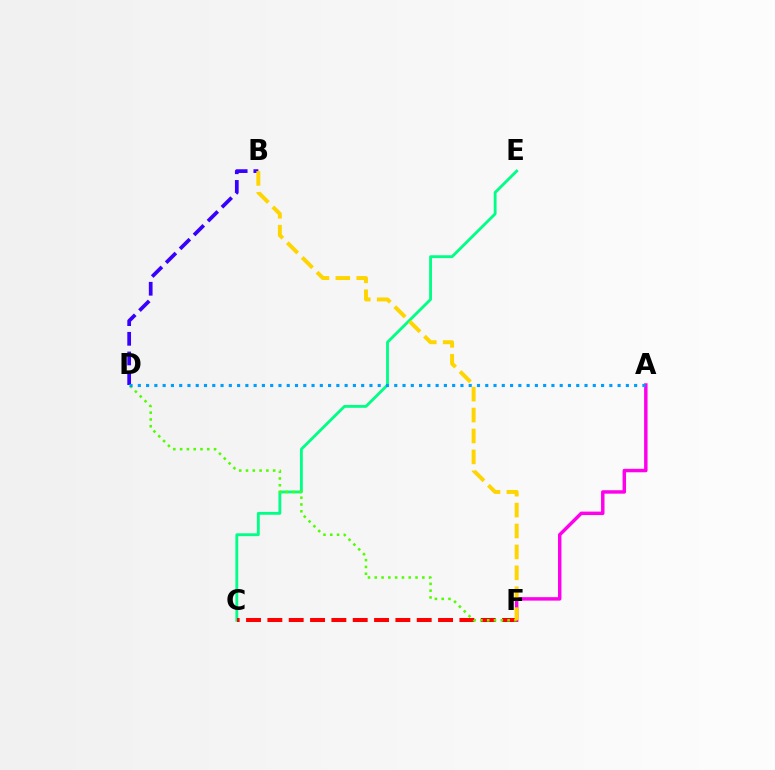{('C', 'E'): [{'color': '#00ff86', 'line_style': 'solid', 'thickness': 2.05}], ('A', 'F'): [{'color': '#ff00ed', 'line_style': 'solid', 'thickness': 2.49}], ('C', 'F'): [{'color': '#ff0000', 'line_style': 'dashed', 'thickness': 2.9}], ('D', 'F'): [{'color': '#4fff00', 'line_style': 'dotted', 'thickness': 1.85}], ('B', 'D'): [{'color': '#3700ff', 'line_style': 'dashed', 'thickness': 2.67}], ('A', 'D'): [{'color': '#009eff', 'line_style': 'dotted', 'thickness': 2.25}], ('B', 'F'): [{'color': '#ffd500', 'line_style': 'dashed', 'thickness': 2.84}]}